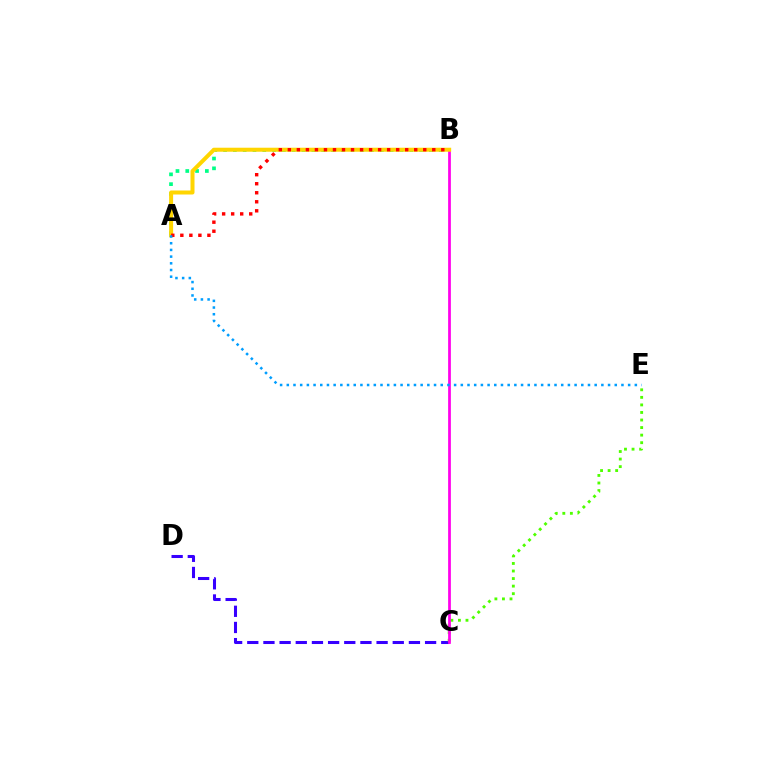{('A', 'B'): [{'color': '#00ff86', 'line_style': 'dotted', 'thickness': 2.66}, {'color': '#ffd500', 'line_style': 'solid', 'thickness': 2.88}, {'color': '#ff0000', 'line_style': 'dotted', 'thickness': 2.45}], ('C', 'D'): [{'color': '#3700ff', 'line_style': 'dashed', 'thickness': 2.2}], ('C', 'E'): [{'color': '#4fff00', 'line_style': 'dotted', 'thickness': 2.05}], ('B', 'C'): [{'color': '#ff00ed', 'line_style': 'solid', 'thickness': 1.98}], ('A', 'E'): [{'color': '#009eff', 'line_style': 'dotted', 'thickness': 1.82}]}